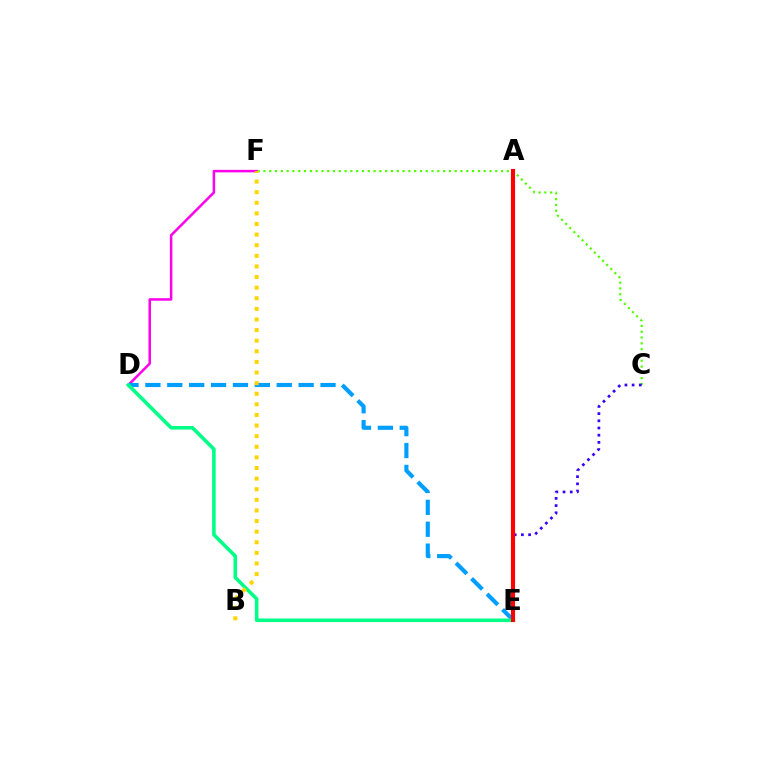{('D', 'F'): [{'color': '#ff00ed', 'line_style': 'solid', 'thickness': 1.81}], ('D', 'E'): [{'color': '#009eff', 'line_style': 'dashed', 'thickness': 2.97}, {'color': '#00ff86', 'line_style': 'solid', 'thickness': 2.57}], ('C', 'F'): [{'color': '#4fff00', 'line_style': 'dotted', 'thickness': 1.57}], ('C', 'E'): [{'color': '#3700ff', 'line_style': 'dotted', 'thickness': 1.95}], ('A', 'E'): [{'color': '#ff0000', 'line_style': 'solid', 'thickness': 2.97}], ('B', 'F'): [{'color': '#ffd500', 'line_style': 'dotted', 'thickness': 2.88}]}